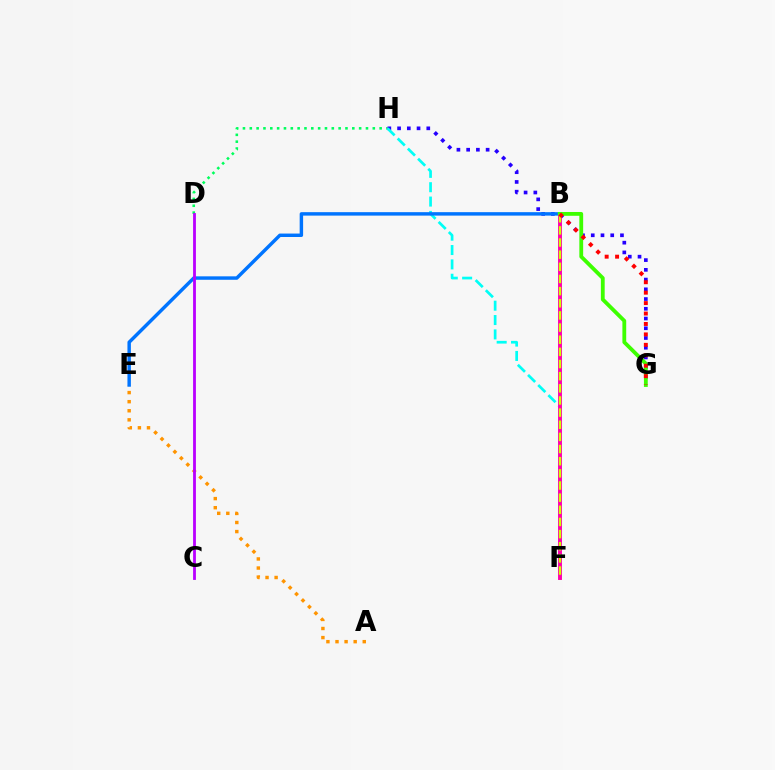{('D', 'H'): [{'color': '#00ff5c', 'line_style': 'dotted', 'thickness': 1.86}], ('G', 'H'): [{'color': '#2500ff', 'line_style': 'dotted', 'thickness': 2.65}], ('F', 'H'): [{'color': '#00fff6', 'line_style': 'dashed', 'thickness': 1.95}], ('A', 'E'): [{'color': '#ff9400', 'line_style': 'dotted', 'thickness': 2.47}], ('B', 'E'): [{'color': '#0074ff', 'line_style': 'solid', 'thickness': 2.48}], ('C', 'D'): [{'color': '#b900ff', 'line_style': 'solid', 'thickness': 2.03}], ('B', 'F'): [{'color': '#ff00ac', 'line_style': 'solid', 'thickness': 2.82}, {'color': '#d1ff00', 'line_style': 'dashed', 'thickness': 1.65}], ('B', 'G'): [{'color': '#3dff00', 'line_style': 'solid', 'thickness': 2.74}, {'color': '#ff0000', 'line_style': 'dotted', 'thickness': 2.84}]}